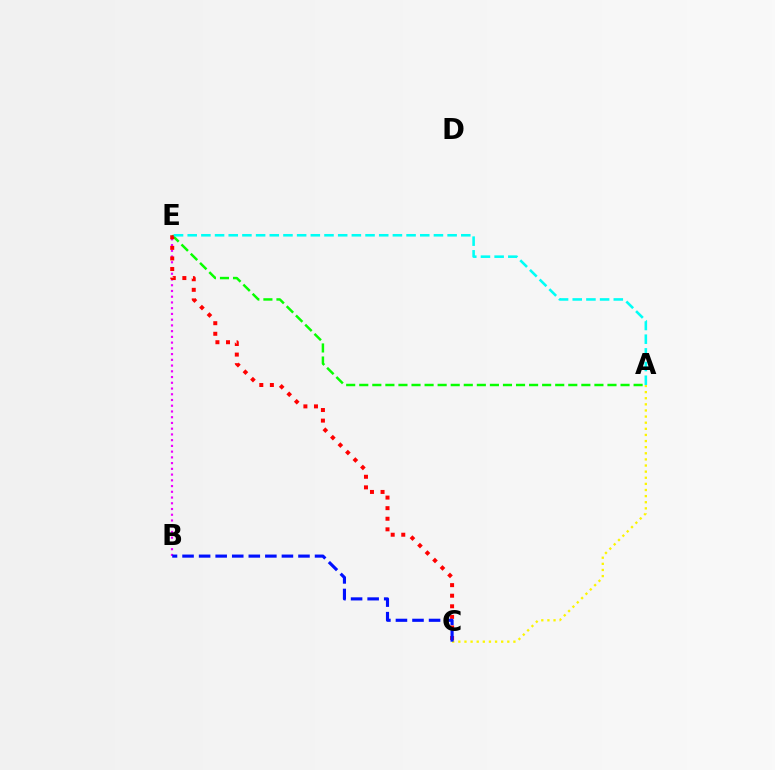{('A', 'E'): [{'color': '#08ff00', 'line_style': 'dashed', 'thickness': 1.77}, {'color': '#00fff6', 'line_style': 'dashed', 'thickness': 1.86}], ('B', 'E'): [{'color': '#ee00ff', 'line_style': 'dotted', 'thickness': 1.56}], ('C', 'E'): [{'color': '#ff0000', 'line_style': 'dotted', 'thickness': 2.88}], ('A', 'C'): [{'color': '#fcf500', 'line_style': 'dotted', 'thickness': 1.66}], ('B', 'C'): [{'color': '#0010ff', 'line_style': 'dashed', 'thickness': 2.25}]}